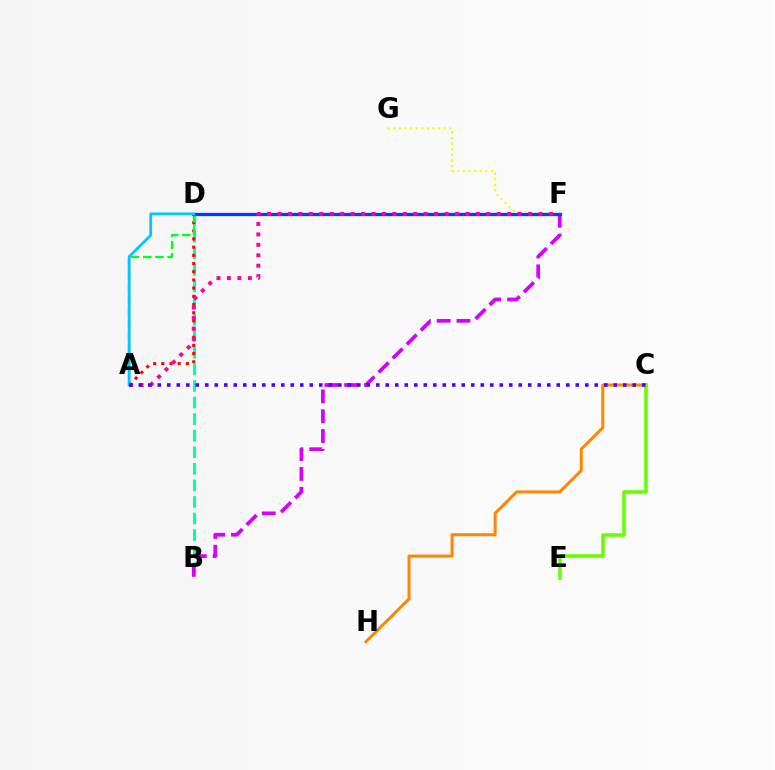{('F', 'G'): [{'color': '#eeff00', 'line_style': 'dotted', 'thickness': 1.53}], ('B', 'D'): [{'color': '#00ffaf', 'line_style': 'dashed', 'thickness': 2.25}], ('A', 'D'): [{'color': '#ff0000', 'line_style': 'dotted', 'thickness': 2.22}, {'color': '#00ff27', 'line_style': 'dashed', 'thickness': 1.66}, {'color': '#00c7ff', 'line_style': 'solid', 'thickness': 1.98}], ('C', 'H'): [{'color': '#ff8800', 'line_style': 'solid', 'thickness': 2.19}], ('B', 'F'): [{'color': '#d600ff', 'line_style': 'dashed', 'thickness': 2.69}], ('C', 'E'): [{'color': '#66ff00', 'line_style': 'solid', 'thickness': 2.56}], ('D', 'F'): [{'color': '#003fff', 'line_style': 'solid', 'thickness': 2.37}], ('A', 'F'): [{'color': '#ff00a0', 'line_style': 'dotted', 'thickness': 2.84}], ('A', 'C'): [{'color': '#4f00ff', 'line_style': 'dotted', 'thickness': 2.58}]}